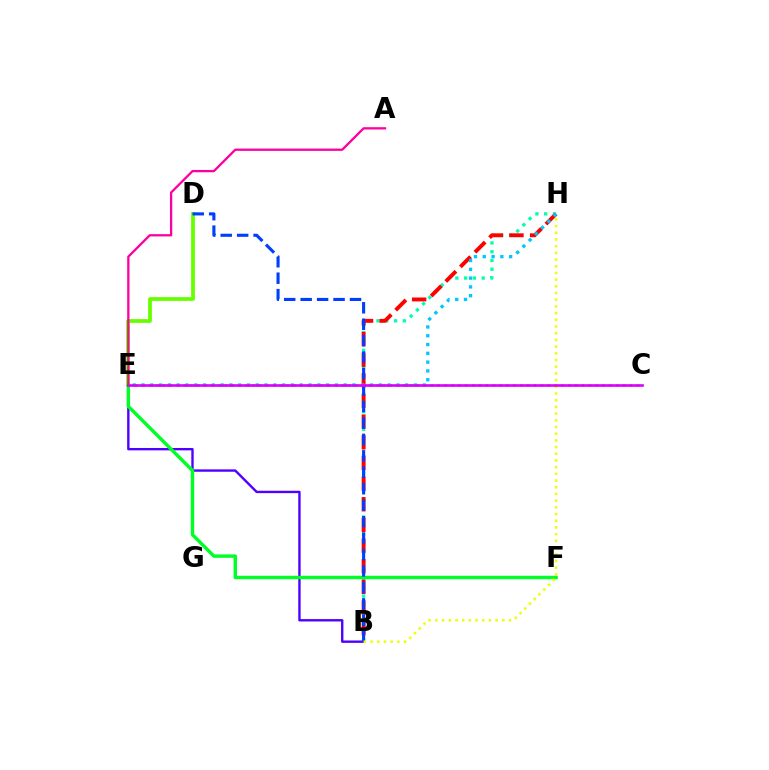{('B', 'H'): [{'color': '#00ffaf', 'line_style': 'dotted', 'thickness': 2.39}, {'color': '#ff0000', 'line_style': 'dashed', 'thickness': 2.81}, {'color': '#eeff00', 'line_style': 'dotted', 'thickness': 1.82}], ('B', 'E'): [{'color': '#4f00ff', 'line_style': 'solid', 'thickness': 1.72}], ('D', 'E'): [{'color': '#66ff00', 'line_style': 'solid', 'thickness': 2.7}], ('E', 'F'): [{'color': '#00ff27', 'line_style': 'solid', 'thickness': 2.46}], ('E', 'H'): [{'color': '#00c7ff', 'line_style': 'dotted', 'thickness': 2.39}], ('B', 'D'): [{'color': '#003fff', 'line_style': 'dashed', 'thickness': 2.23}], ('A', 'E'): [{'color': '#ff00a0', 'line_style': 'solid', 'thickness': 1.65}], ('C', 'E'): [{'color': '#ff8800', 'line_style': 'dotted', 'thickness': 1.87}, {'color': '#d600ff', 'line_style': 'solid', 'thickness': 1.88}]}